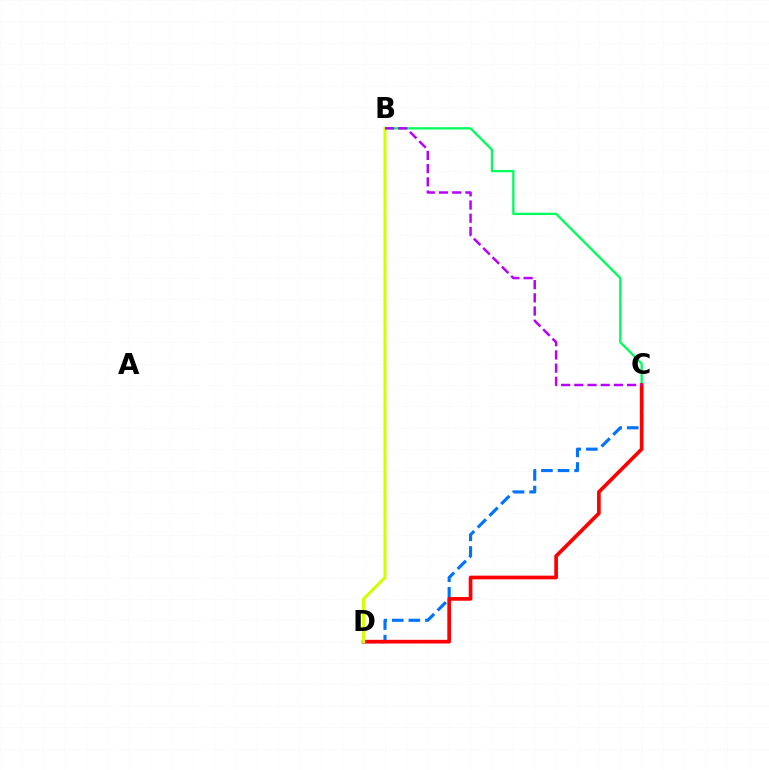{('B', 'C'): [{'color': '#00ff5c', 'line_style': 'solid', 'thickness': 1.67}, {'color': '#b900ff', 'line_style': 'dashed', 'thickness': 1.79}], ('C', 'D'): [{'color': '#0074ff', 'line_style': 'dashed', 'thickness': 2.25}, {'color': '#ff0000', 'line_style': 'solid', 'thickness': 2.65}], ('B', 'D'): [{'color': '#d1ff00', 'line_style': 'solid', 'thickness': 2.2}]}